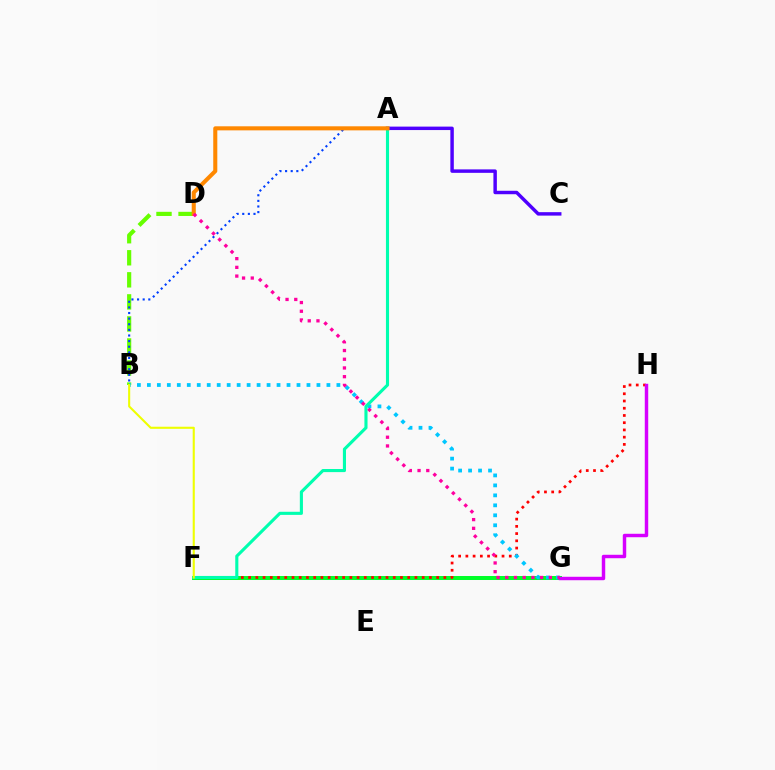{('F', 'G'): [{'color': '#00ff27', 'line_style': 'solid', 'thickness': 2.87}], ('A', 'C'): [{'color': '#4f00ff', 'line_style': 'solid', 'thickness': 2.48}], ('B', 'D'): [{'color': '#66ff00', 'line_style': 'dashed', 'thickness': 3.0}], ('F', 'H'): [{'color': '#ff0000', 'line_style': 'dotted', 'thickness': 1.97}], ('B', 'G'): [{'color': '#00c7ff', 'line_style': 'dotted', 'thickness': 2.71}], ('A', 'F'): [{'color': '#00ffaf', 'line_style': 'solid', 'thickness': 2.24}], ('B', 'F'): [{'color': '#eeff00', 'line_style': 'solid', 'thickness': 1.51}], ('A', 'B'): [{'color': '#003fff', 'line_style': 'dotted', 'thickness': 1.53}], ('A', 'D'): [{'color': '#ff8800', 'line_style': 'solid', 'thickness': 2.93}], ('G', 'H'): [{'color': '#d600ff', 'line_style': 'solid', 'thickness': 2.48}], ('D', 'G'): [{'color': '#ff00a0', 'line_style': 'dotted', 'thickness': 2.37}]}